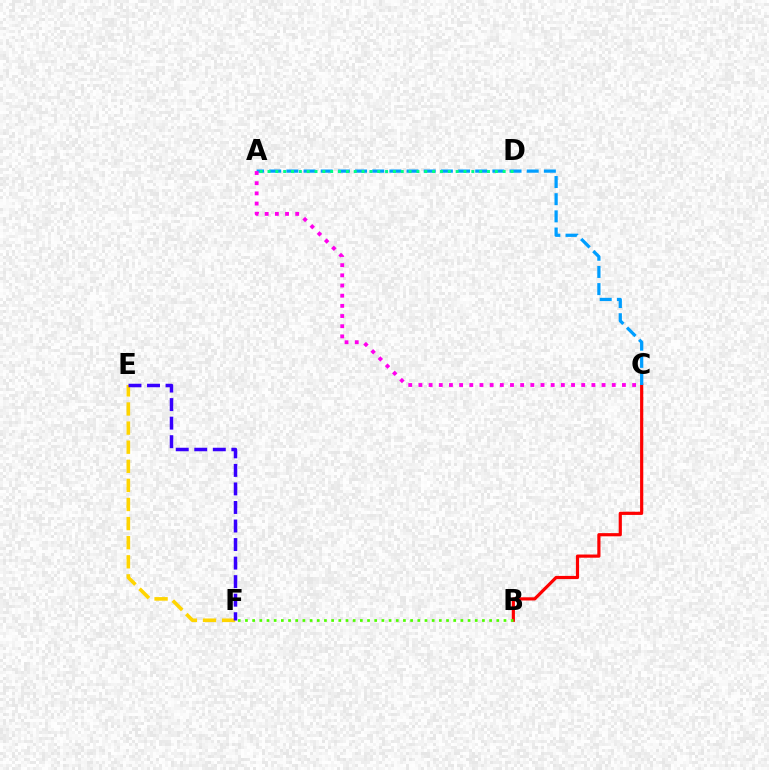{('B', 'C'): [{'color': '#ff0000', 'line_style': 'solid', 'thickness': 2.29}], ('A', 'C'): [{'color': '#009eff', 'line_style': 'dashed', 'thickness': 2.33}, {'color': '#ff00ed', 'line_style': 'dotted', 'thickness': 2.76}], ('A', 'D'): [{'color': '#00ff86', 'line_style': 'dotted', 'thickness': 2.13}], ('E', 'F'): [{'color': '#ffd500', 'line_style': 'dashed', 'thickness': 2.59}, {'color': '#3700ff', 'line_style': 'dashed', 'thickness': 2.52}], ('B', 'F'): [{'color': '#4fff00', 'line_style': 'dotted', 'thickness': 1.95}]}